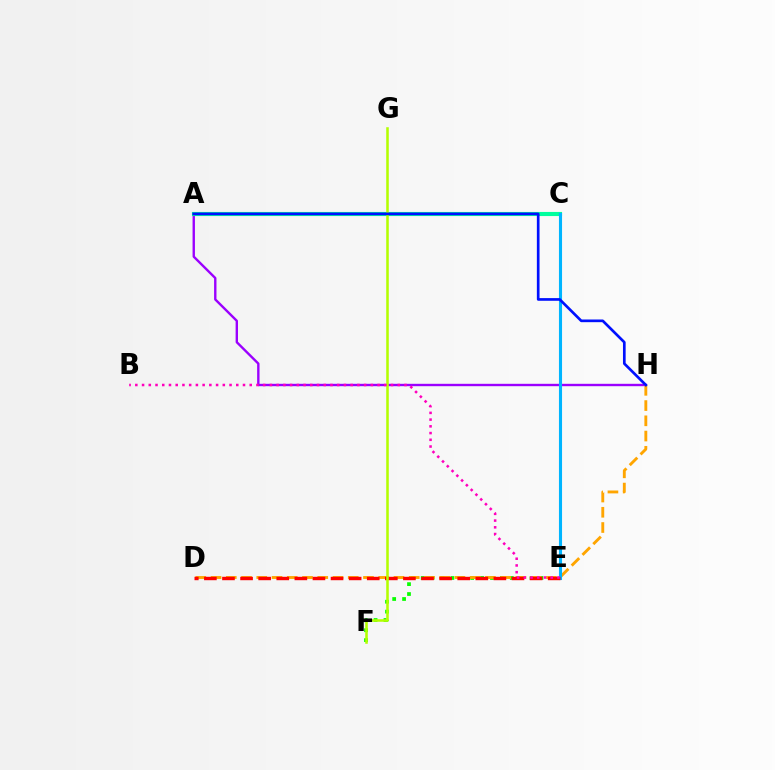{('E', 'F'): [{'color': '#08ff00', 'line_style': 'dotted', 'thickness': 2.69}], ('A', 'H'): [{'color': '#9b00ff', 'line_style': 'solid', 'thickness': 1.72}, {'color': '#0010ff', 'line_style': 'solid', 'thickness': 1.93}], ('D', 'H'): [{'color': '#ffa500', 'line_style': 'dashed', 'thickness': 2.07}], ('A', 'C'): [{'color': '#00ff9d', 'line_style': 'solid', 'thickness': 2.97}], ('C', 'E'): [{'color': '#00b5ff', 'line_style': 'solid', 'thickness': 2.23}], ('D', 'E'): [{'color': '#ff0000', 'line_style': 'dashed', 'thickness': 2.46}], ('F', 'G'): [{'color': '#b3ff00', 'line_style': 'solid', 'thickness': 1.83}], ('B', 'E'): [{'color': '#ff00bd', 'line_style': 'dotted', 'thickness': 1.83}]}